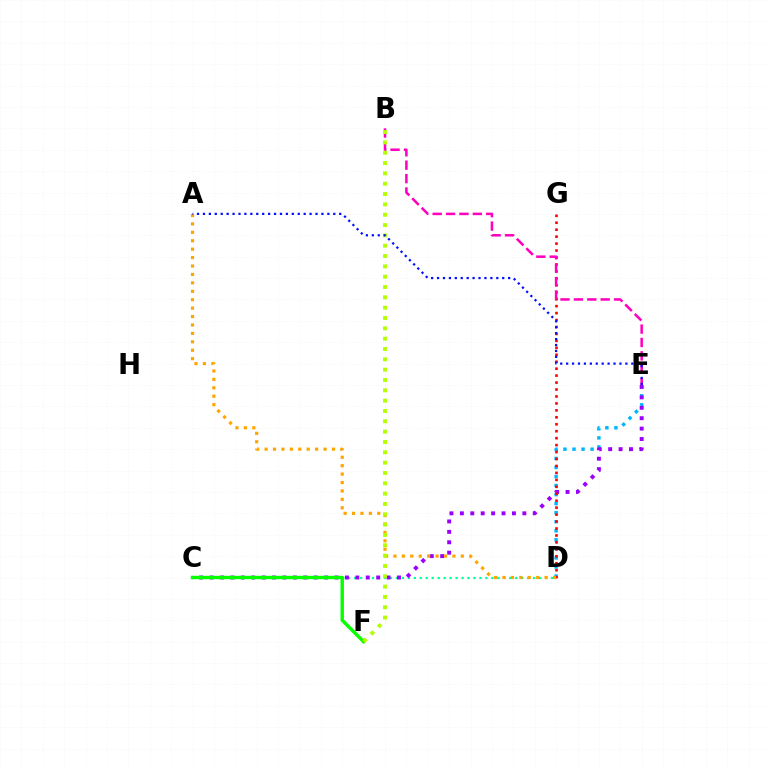{('D', 'E'): [{'color': '#00b5ff', 'line_style': 'dotted', 'thickness': 2.46}], ('C', 'D'): [{'color': '#00ff9d', 'line_style': 'dotted', 'thickness': 1.62}], ('C', 'E'): [{'color': '#9b00ff', 'line_style': 'dotted', 'thickness': 2.83}], ('D', 'G'): [{'color': '#ff0000', 'line_style': 'dotted', 'thickness': 1.89}], ('B', 'E'): [{'color': '#ff00bd', 'line_style': 'dashed', 'thickness': 1.82}], ('C', 'F'): [{'color': '#08ff00', 'line_style': 'solid', 'thickness': 2.47}], ('A', 'D'): [{'color': '#ffa500', 'line_style': 'dotted', 'thickness': 2.29}], ('B', 'F'): [{'color': '#b3ff00', 'line_style': 'dotted', 'thickness': 2.81}], ('A', 'E'): [{'color': '#0010ff', 'line_style': 'dotted', 'thickness': 1.61}]}